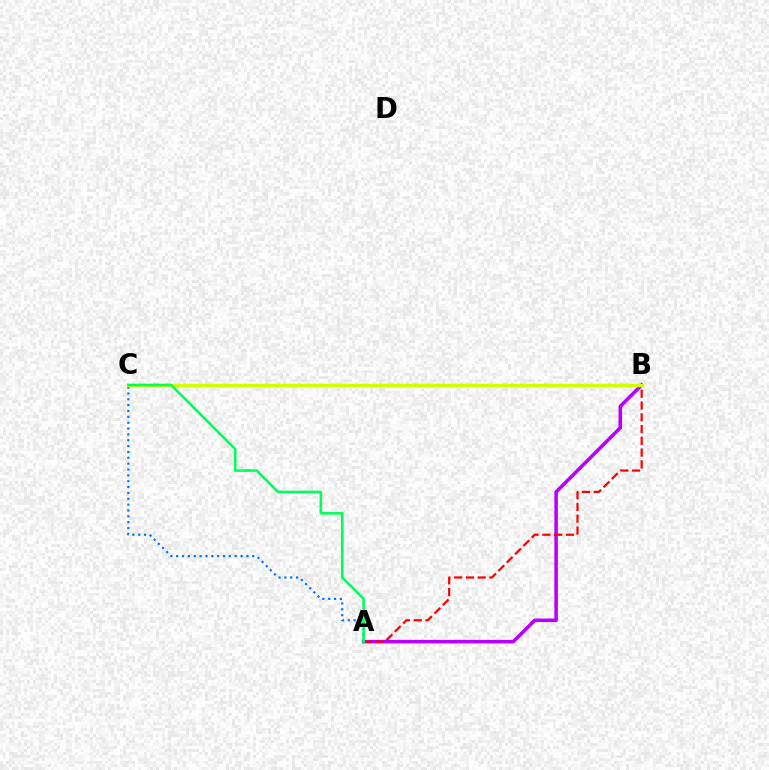{('A', 'B'): [{'color': '#b900ff', 'line_style': 'solid', 'thickness': 2.55}, {'color': '#ff0000', 'line_style': 'dashed', 'thickness': 1.6}], ('A', 'C'): [{'color': '#0074ff', 'line_style': 'dotted', 'thickness': 1.59}, {'color': '#00ff5c', 'line_style': 'solid', 'thickness': 1.86}], ('B', 'C'): [{'color': '#d1ff00', 'line_style': 'solid', 'thickness': 2.46}]}